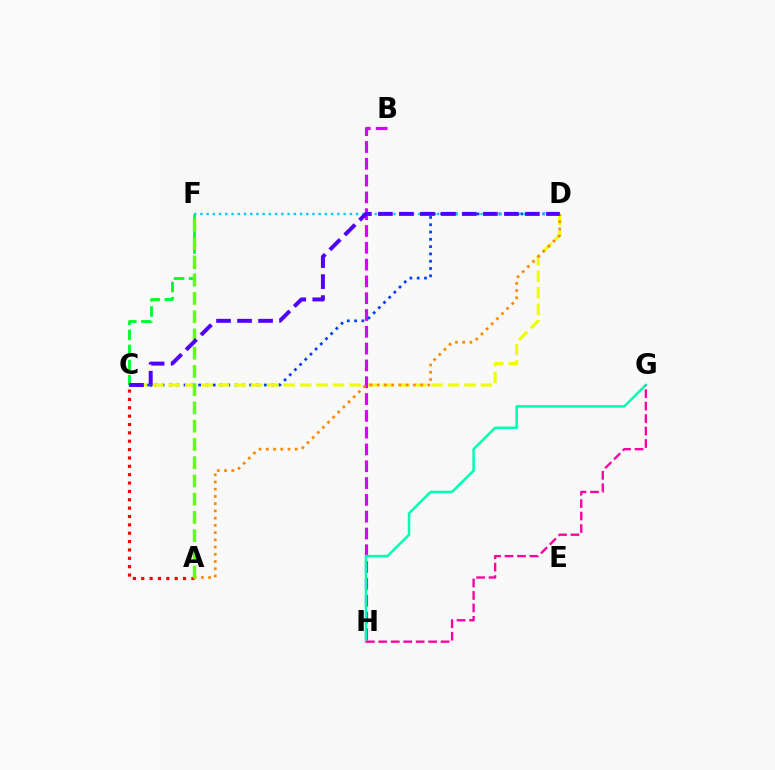{('A', 'C'): [{'color': '#ff0000', 'line_style': 'dotted', 'thickness': 2.27}], ('C', 'D'): [{'color': '#003fff', 'line_style': 'dotted', 'thickness': 1.98}, {'color': '#eeff00', 'line_style': 'dashed', 'thickness': 2.23}, {'color': '#4f00ff', 'line_style': 'dashed', 'thickness': 2.85}], ('D', 'F'): [{'color': '#00c7ff', 'line_style': 'dotted', 'thickness': 1.69}], ('B', 'H'): [{'color': '#d600ff', 'line_style': 'dashed', 'thickness': 2.28}], ('A', 'D'): [{'color': '#ff8800', 'line_style': 'dotted', 'thickness': 1.96}], ('G', 'H'): [{'color': '#00ffaf', 'line_style': 'solid', 'thickness': 1.8}, {'color': '#ff00a0', 'line_style': 'dashed', 'thickness': 1.69}], ('C', 'F'): [{'color': '#00ff27', 'line_style': 'dashed', 'thickness': 2.05}], ('A', 'F'): [{'color': '#66ff00', 'line_style': 'dashed', 'thickness': 2.48}]}